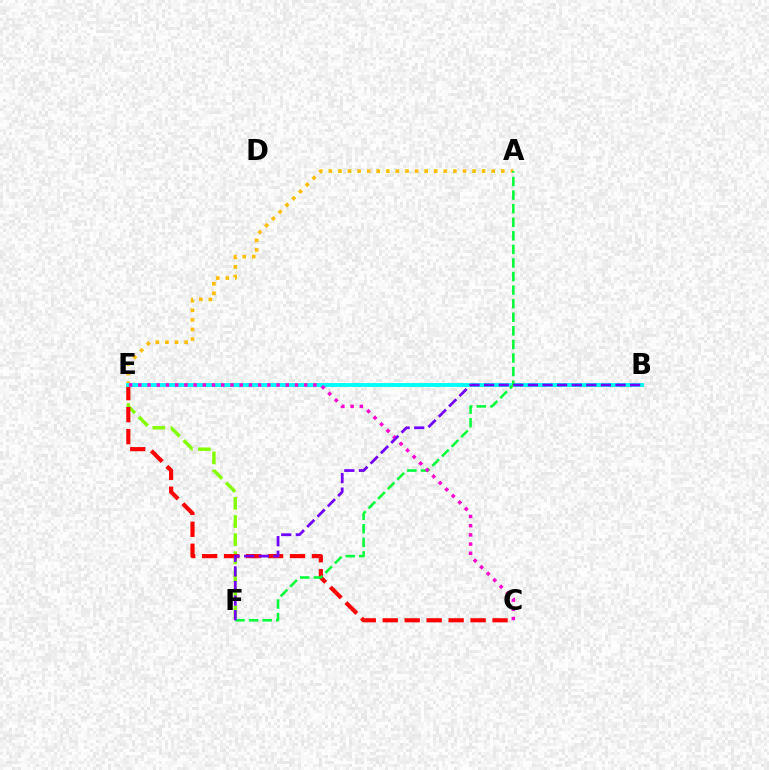{('E', 'F'): [{'color': '#84ff00', 'line_style': 'dashed', 'thickness': 2.46}], ('A', 'E'): [{'color': '#ffbd00', 'line_style': 'dotted', 'thickness': 2.6}], ('B', 'E'): [{'color': '#004bff', 'line_style': 'dashed', 'thickness': 1.8}, {'color': '#00fff6', 'line_style': 'solid', 'thickness': 2.77}], ('C', 'E'): [{'color': '#ff0000', 'line_style': 'dashed', 'thickness': 2.98}, {'color': '#ff00cf', 'line_style': 'dotted', 'thickness': 2.5}], ('A', 'F'): [{'color': '#00ff39', 'line_style': 'dashed', 'thickness': 1.84}], ('B', 'F'): [{'color': '#7200ff', 'line_style': 'dashed', 'thickness': 1.98}]}